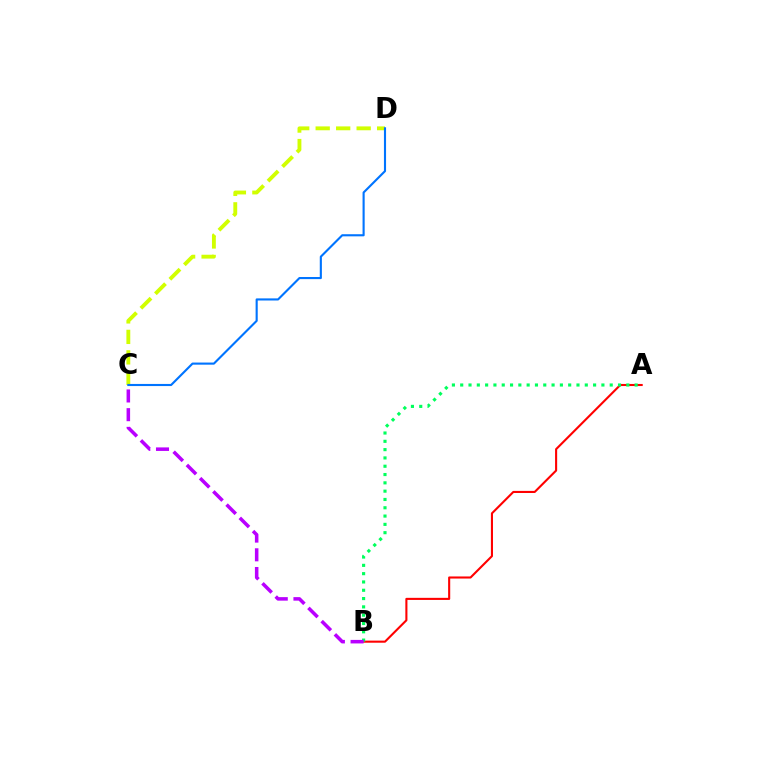{('A', 'B'): [{'color': '#ff0000', 'line_style': 'solid', 'thickness': 1.51}, {'color': '#00ff5c', 'line_style': 'dotted', 'thickness': 2.26}], ('B', 'C'): [{'color': '#b900ff', 'line_style': 'dashed', 'thickness': 2.54}], ('C', 'D'): [{'color': '#d1ff00', 'line_style': 'dashed', 'thickness': 2.78}, {'color': '#0074ff', 'line_style': 'solid', 'thickness': 1.53}]}